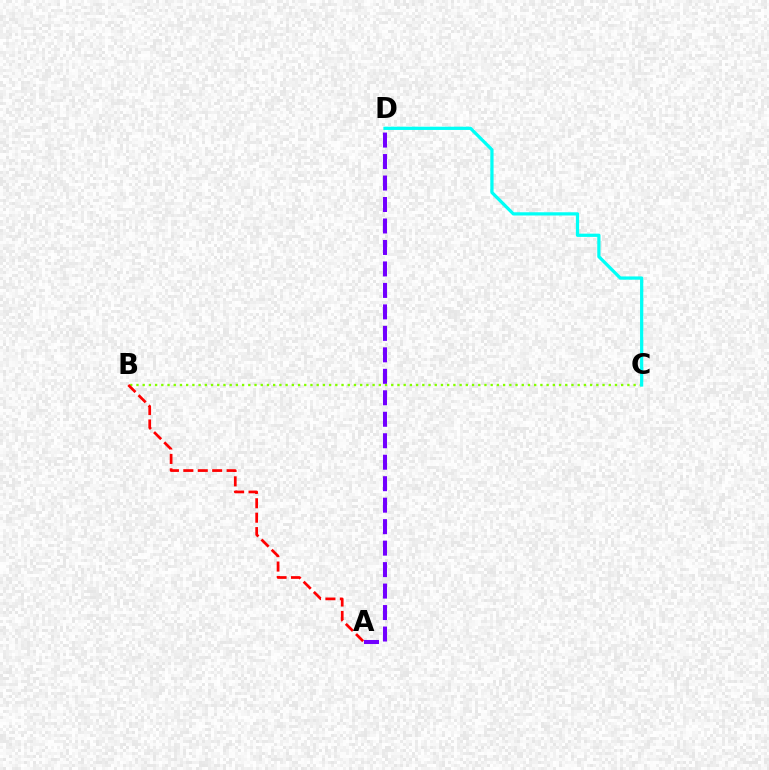{('B', 'C'): [{'color': '#84ff00', 'line_style': 'dotted', 'thickness': 1.69}], ('A', 'B'): [{'color': '#ff0000', 'line_style': 'dashed', 'thickness': 1.96}], ('A', 'D'): [{'color': '#7200ff', 'line_style': 'dashed', 'thickness': 2.92}], ('C', 'D'): [{'color': '#00fff6', 'line_style': 'solid', 'thickness': 2.33}]}